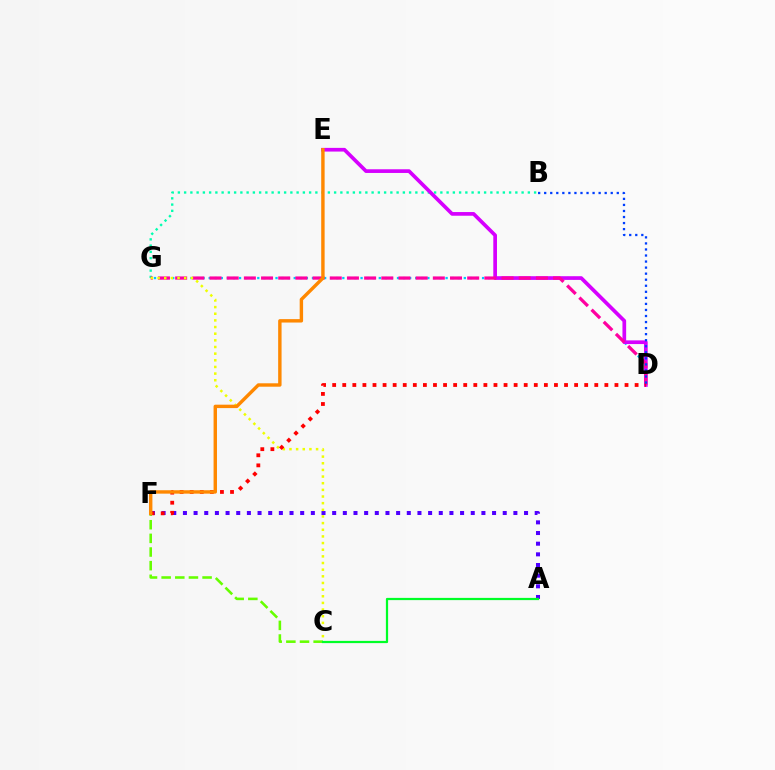{('B', 'G'): [{'color': '#00ffaf', 'line_style': 'dotted', 'thickness': 1.7}], ('A', 'F'): [{'color': '#4f00ff', 'line_style': 'dotted', 'thickness': 2.9}], ('D', 'G'): [{'color': '#00c7ff', 'line_style': 'dotted', 'thickness': 1.65}, {'color': '#ff00a0', 'line_style': 'dashed', 'thickness': 2.33}], ('C', 'F'): [{'color': '#66ff00', 'line_style': 'dashed', 'thickness': 1.85}], ('D', 'E'): [{'color': '#d600ff', 'line_style': 'solid', 'thickness': 2.65}], ('C', 'G'): [{'color': '#eeff00', 'line_style': 'dotted', 'thickness': 1.81}], ('A', 'C'): [{'color': '#00ff27', 'line_style': 'solid', 'thickness': 1.6}], ('D', 'F'): [{'color': '#ff0000', 'line_style': 'dotted', 'thickness': 2.74}], ('E', 'F'): [{'color': '#ff8800', 'line_style': 'solid', 'thickness': 2.46}], ('B', 'D'): [{'color': '#003fff', 'line_style': 'dotted', 'thickness': 1.64}]}